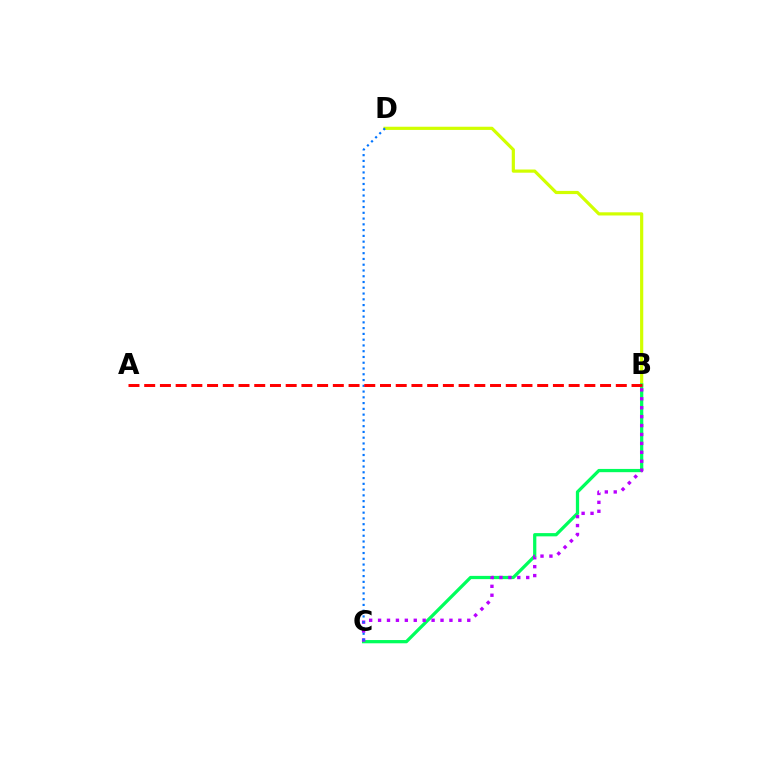{('B', 'D'): [{'color': '#d1ff00', 'line_style': 'solid', 'thickness': 2.29}], ('B', 'C'): [{'color': '#00ff5c', 'line_style': 'solid', 'thickness': 2.34}, {'color': '#b900ff', 'line_style': 'dotted', 'thickness': 2.42}], ('C', 'D'): [{'color': '#0074ff', 'line_style': 'dotted', 'thickness': 1.57}], ('A', 'B'): [{'color': '#ff0000', 'line_style': 'dashed', 'thickness': 2.14}]}